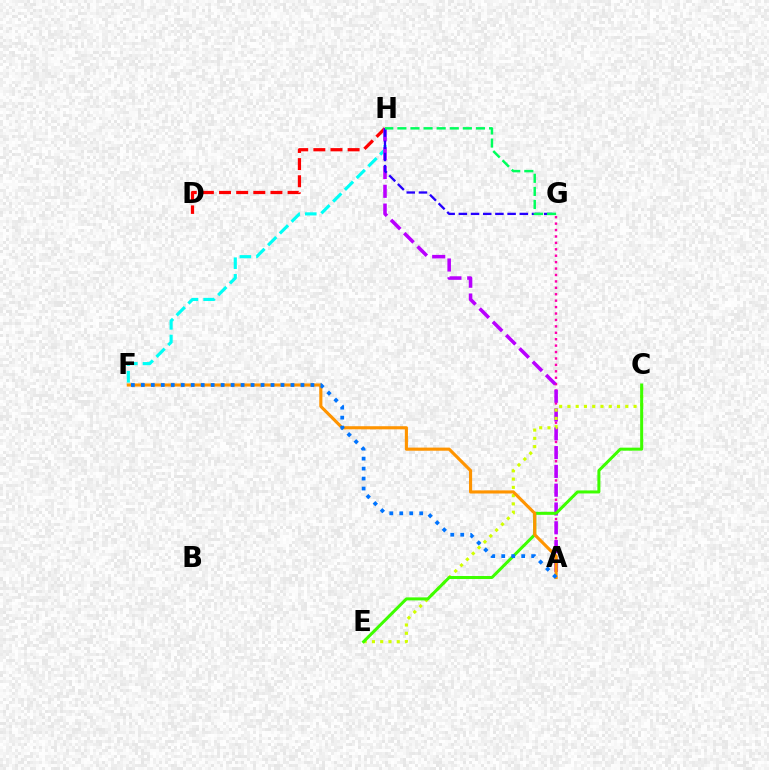{('F', 'H'): [{'color': '#00fff6', 'line_style': 'dashed', 'thickness': 2.26}], ('A', 'G'): [{'color': '#ff00ac', 'line_style': 'dotted', 'thickness': 1.74}], ('D', 'H'): [{'color': '#ff0000', 'line_style': 'dashed', 'thickness': 2.33}], ('A', 'H'): [{'color': '#b900ff', 'line_style': 'dashed', 'thickness': 2.55}], ('C', 'E'): [{'color': '#d1ff00', 'line_style': 'dotted', 'thickness': 2.25}, {'color': '#3dff00', 'line_style': 'solid', 'thickness': 2.17}], ('G', 'H'): [{'color': '#2500ff', 'line_style': 'dashed', 'thickness': 1.66}, {'color': '#00ff5c', 'line_style': 'dashed', 'thickness': 1.78}], ('A', 'F'): [{'color': '#ff9400', 'line_style': 'solid', 'thickness': 2.25}, {'color': '#0074ff', 'line_style': 'dotted', 'thickness': 2.71}]}